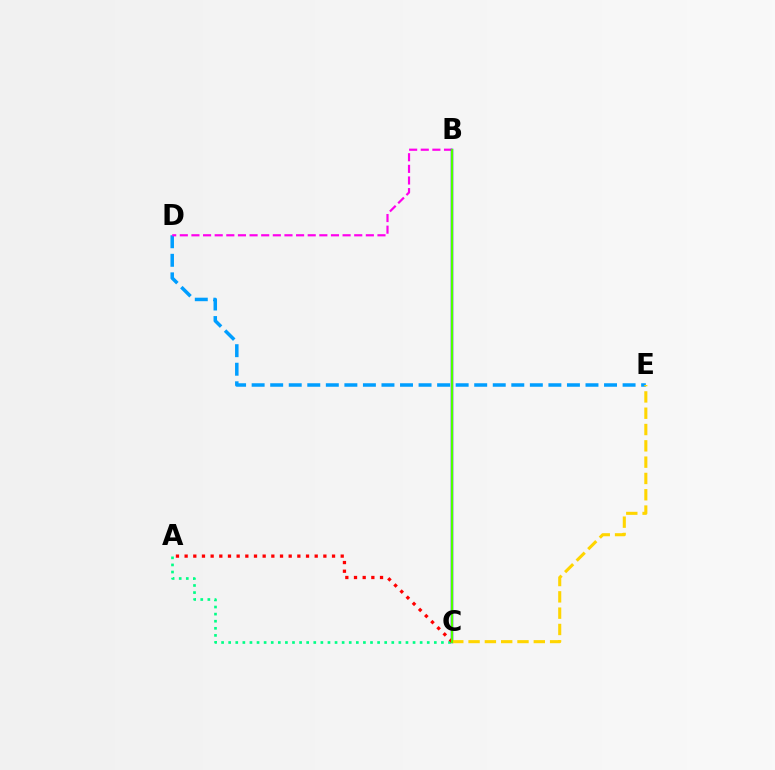{('D', 'E'): [{'color': '#009eff', 'line_style': 'dashed', 'thickness': 2.52}], ('B', 'D'): [{'color': '#ff00ed', 'line_style': 'dashed', 'thickness': 1.58}], ('B', 'C'): [{'color': '#3700ff', 'line_style': 'solid', 'thickness': 1.77}, {'color': '#4fff00', 'line_style': 'solid', 'thickness': 1.57}], ('A', 'C'): [{'color': '#00ff86', 'line_style': 'dotted', 'thickness': 1.93}, {'color': '#ff0000', 'line_style': 'dotted', 'thickness': 2.36}], ('C', 'E'): [{'color': '#ffd500', 'line_style': 'dashed', 'thickness': 2.22}]}